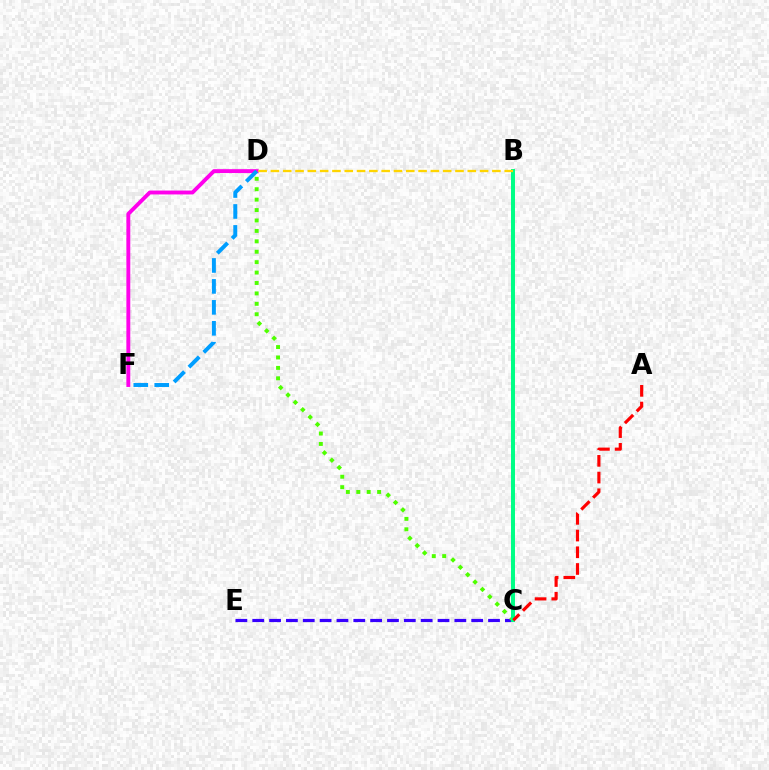{('C', 'E'): [{'color': '#3700ff', 'line_style': 'dashed', 'thickness': 2.29}], ('D', 'F'): [{'color': '#ff00ed', 'line_style': 'solid', 'thickness': 2.79}, {'color': '#009eff', 'line_style': 'dashed', 'thickness': 2.85}], ('C', 'D'): [{'color': '#4fff00', 'line_style': 'dotted', 'thickness': 2.83}], ('B', 'C'): [{'color': '#00ff86', 'line_style': 'solid', 'thickness': 2.86}], ('B', 'D'): [{'color': '#ffd500', 'line_style': 'dashed', 'thickness': 1.67}], ('A', 'C'): [{'color': '#ff0000', 'line_style': 'dashed', 'thickness': 2.27}]}